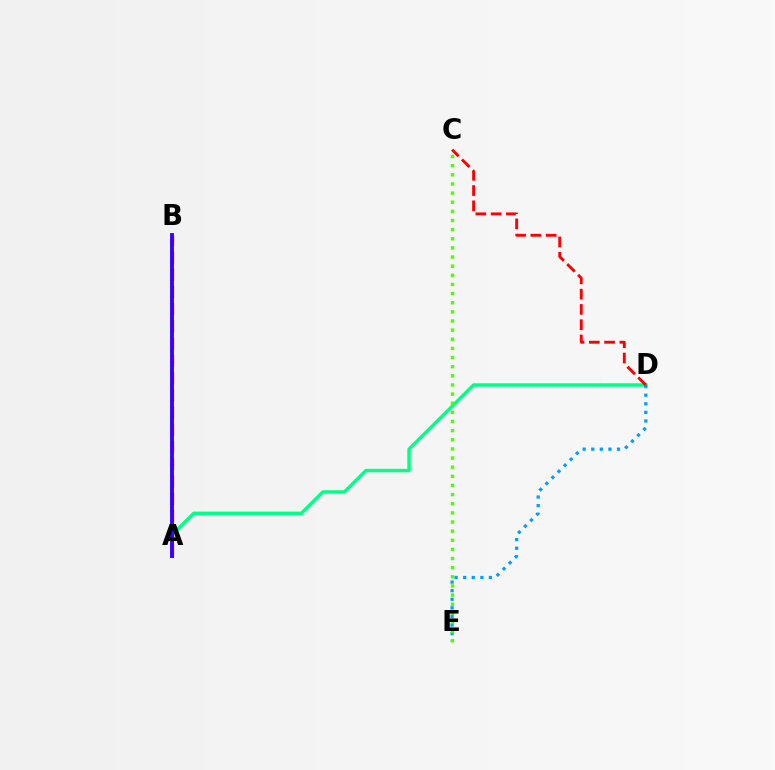{('A', 'B'): [{'color': '#ff00ed', 'line_style': 'dashed', 'thickness': 2.34}, {'color': '#ffd500', 'line_style': 'dotted', 'thickness': 1.62}, {'color': '#3700ff', 'line_style': 'solid', 'thickness': 2.79}], ('A', 'D'): [{'color': '#00ff86', 'line_style': 'solid', 'thickness': 2.48}], ('D', 'E'): [{'color': '#009eff', 'line_style': 'dotted', 'thickness': 2.33}], ('C', 'D'): [{'color': '#ff0000', 'line_style': 'dashed', 'thickness': 2.08}], ('C', 'E'): [{'color': '#4fff00', 'line_style': 'dotted', 'thickness': 2.48}]}